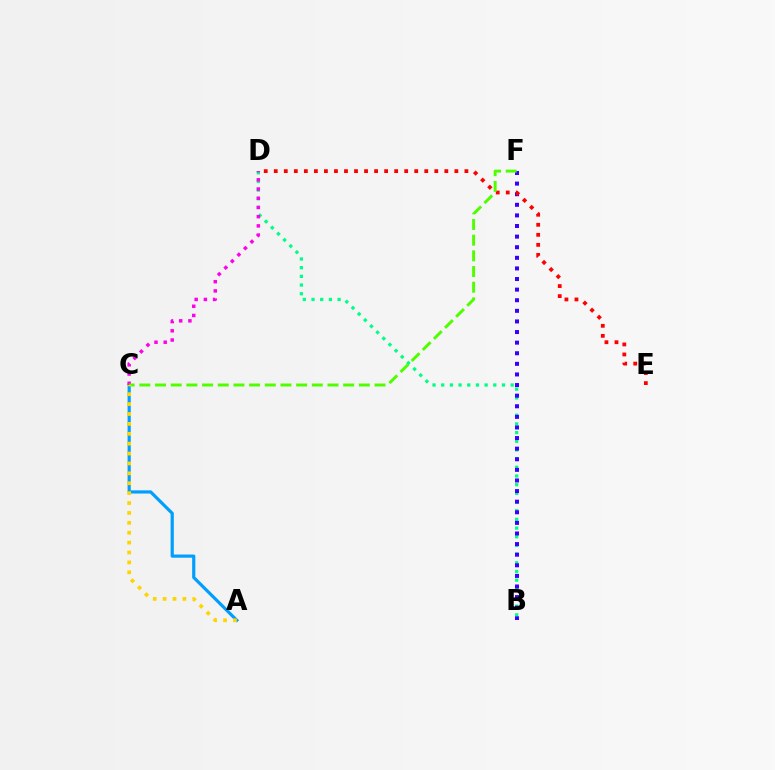{('B', 'D'): [{'color': '#00ff86', 'line_style': 'dotted', 'thickness': 2.36}], ('B', 'F'): [{'color': '#3700ff', 'line_style': 'dotted', 'thickness': 2.88}], ('A', 'C'): [{'color': '#009eff', 'line_style': 'solid', 'thickness': 2.29}, {'color': '#ffd500', 'line_style': 'dotted', 'thickness': 2.69}], ('C', 'D'): [{'color': '#ff00ed', 'line_style': 'dotted', 'thickness': 2.5}], ('D', 'E'): [{'color': '#ff0000', 'line_style': 'dotted', 'thickness': 2.73}], ('C', 'F'): [{'color': '#4fff00', 'line_style': 'dashed', 'thickness': 2.13}]}